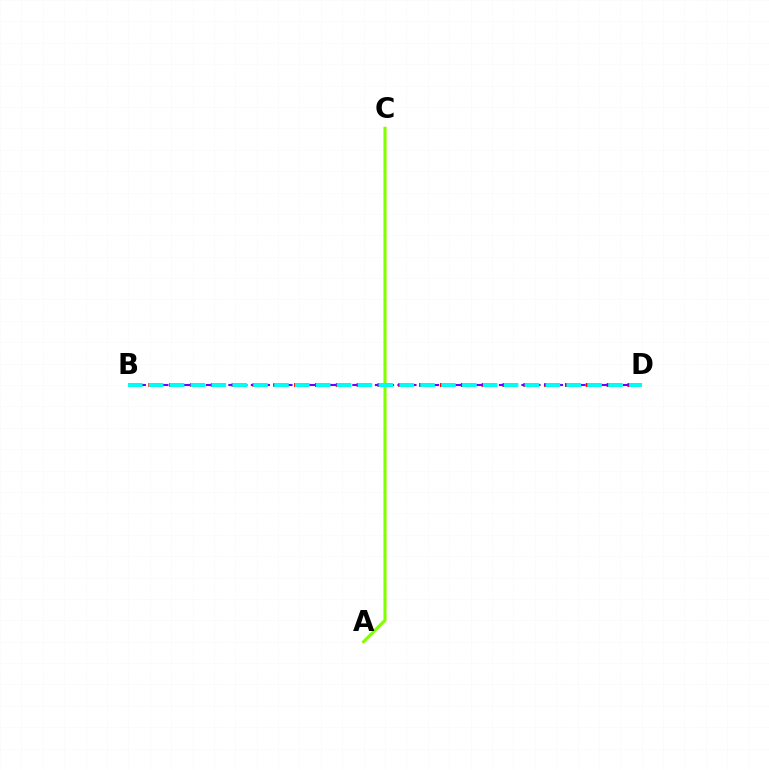{('A', 'C'): [{'color': '#84ff00', 'line_style': 'solid', 'thickness': 2.25}], ('B', 'D'): [{'color': '#ff0000', 'line_style': 'dashed', 'thickness': 2.83}, {'color': '#7200ff', 'line_style': 'dashed', 'thickness': 1.53}, {'color': '#00fff6', 'line_style': 'dashed', 'thickness': 2.84}]}